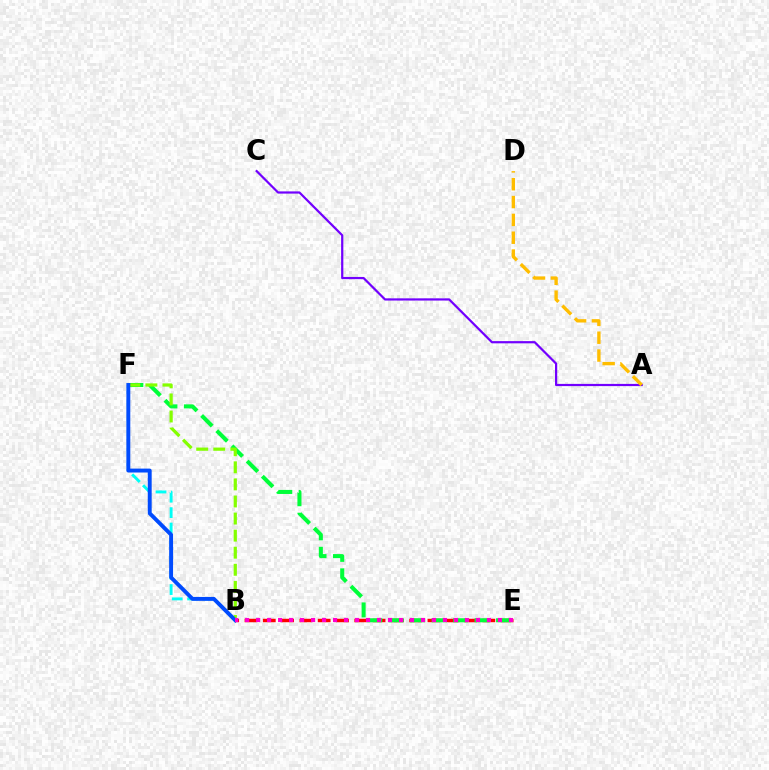{('B', 'E'): [{'color': '#ff0000', 'line_style': 'dashed', 'thickness': 2.49}, {'color': '#ff00cf', 'line_style': 'dotted', 'thickness': 2.99}], ('A', 'C'): [{'color': '#7200ff', 'line_style': 'solid', 'thickness': 1.59}], ('B', 'F'): [{'color': '#00fff6', 'line_style': 'dashed', 'thickness': 2.09}, {'color': '#84ff00', 'line_style': 'dashed', 'thickness': 2.32}, {'color': '#004bff', 'line_style': 'solid', 'thickness': 2.82}], ('A', 'D'): [{'color': '#ffbd00', 'line_style': 'dashed', 'thickness': 2.42}], ('E', 'F'): [{'color': '#00ff39', 'line_style': 'dashed', 'thickness': 2.92}]}